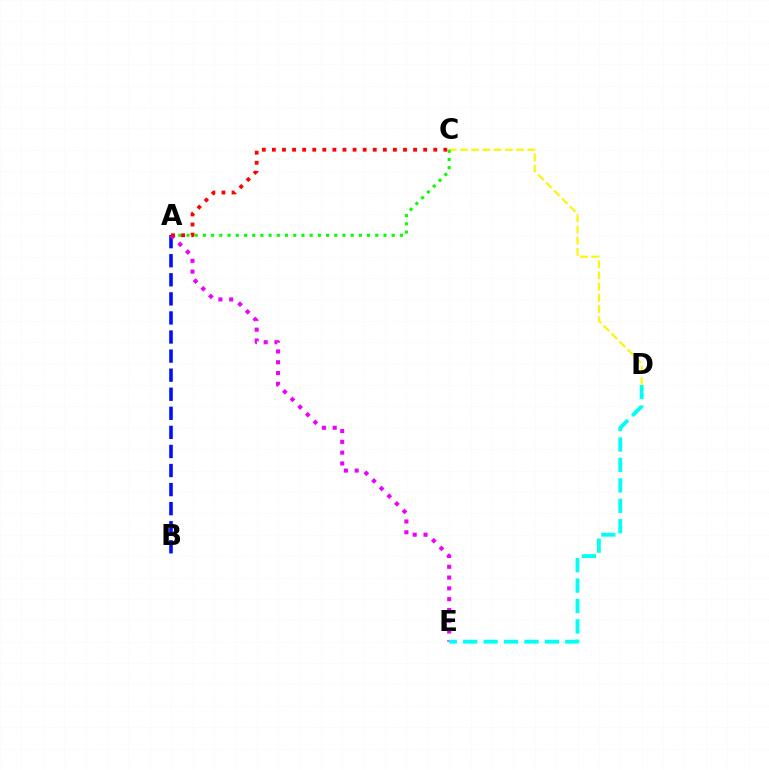{('A', 'B'): [{'color': '#0010ff', 'line_style': 'dashed', 'thickness': 2.59}], ('C', 'D'): [{'color': '#fcf500', 'line_style': 'dashed', 'thickness': 1.52}], ('A', 'C'): [{'color': '#08ff00', 'line_style': 'dotted', 'thickness': 2.23}, {'color': '#ff0000', 'line_style': 'dotted', 'thickness': 2.74}], ('A', 'E'): [{'color': '#ee00ff', 'line_style': 'dotted', 'thickness': 2.93}], ('D', 'E'): [{'color': '#00fff6', 'line_style': 'dashed', 'thickness': 2.77}]}